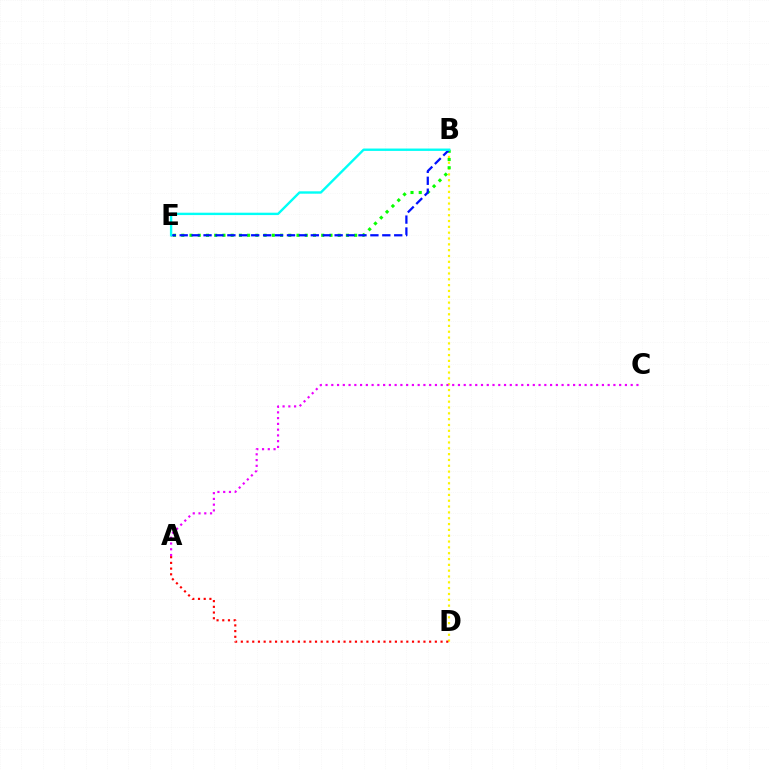{('B', 'D'): [{'color': '#fcf500', 'line_style': 'dotted', 'thickness': 1.58}], ('B', 'E'): [{'color': '#08ff00', 'line_style': 'dotted', 'thickness': 2.24}, {'color': '#0010ff', 'line_style': 'dashed', 'thickness': 1.62}, {'color': '#00fff6', 'line_style': 'solid', 'thickness': 1.71}], ('A', 'D'): [{'color': '#ff0000', 'line_style': 'dotted', 'thickness': 1.55}], ('A', 'C'): [{'color': '#ee00ff', 'line_style': 'dotted', 'thickness': 1.56}]}